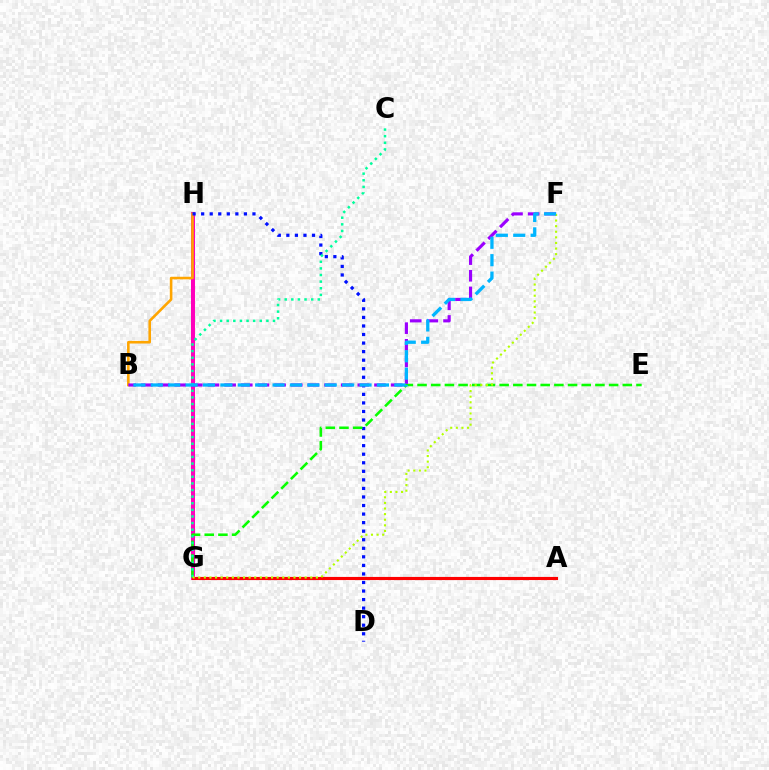{('G', 'H'): [{'color': '#ff00bd', 'line_style': 'solid', 'thickness': 2.89}], ('A', 'G'): [{'color': '#ff0000', 'line_style': 'solid', 'thickness': 2.26}], ('B', 'H'): [{'color': '#ffa500', 'line_style': 'solid', 'thickness': 1.87}], ('D', 'H'): [{'color': '#0010ff', 'line_style': 'dotted', 'thickness': 2.32}], ('E', 'G'): [{'color': '#08ff00', 'line_style': 'dashed', 'thickness': 1.86}], ('B', 'F'): [{'color': '#9b00ff', 'line_style': 'dashed', 'thickness': 2.26}, {'color': '#00b5ff', 'line_style': 'dashed', 'thickness': 2.36}], ('C', 'G'): [{'color': '#00ff9d', 'line_style': 'dotted', 'thickness': 1.8}], ('F', 'G'): [{'color': '#b3ff00', 'line_style': 'dotted', 'thickness': 1.52}]}